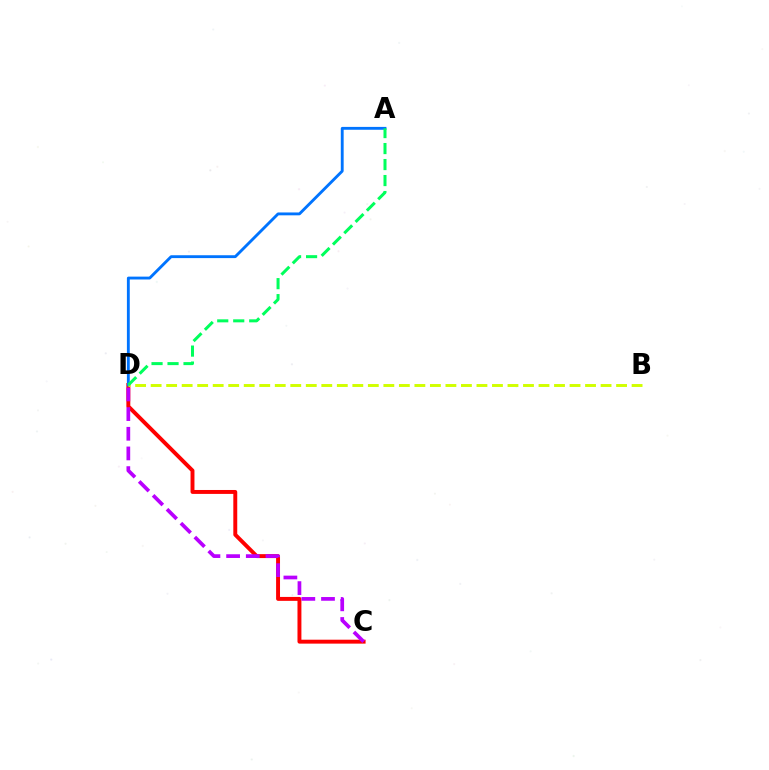{('C', 'D'): [{'color': '#ff0000', 'line_style': 'solid', 'thickness': 2.83}, {'color': '#b900ff', 'line_style': 'dashed', 'thickness': 2.67}], ('A', 'D'): [{'color': '#0074ff', 'line_style': 'solid', 'thickness': 2.06}, {'color': '#00ff5c', 'line_style': 'dashed', 'thickness': 2.17}], ('B', 'D'): [{'color': '#d1ff00', 'line_style': 'dashed', 'thickness': 2.11}]}